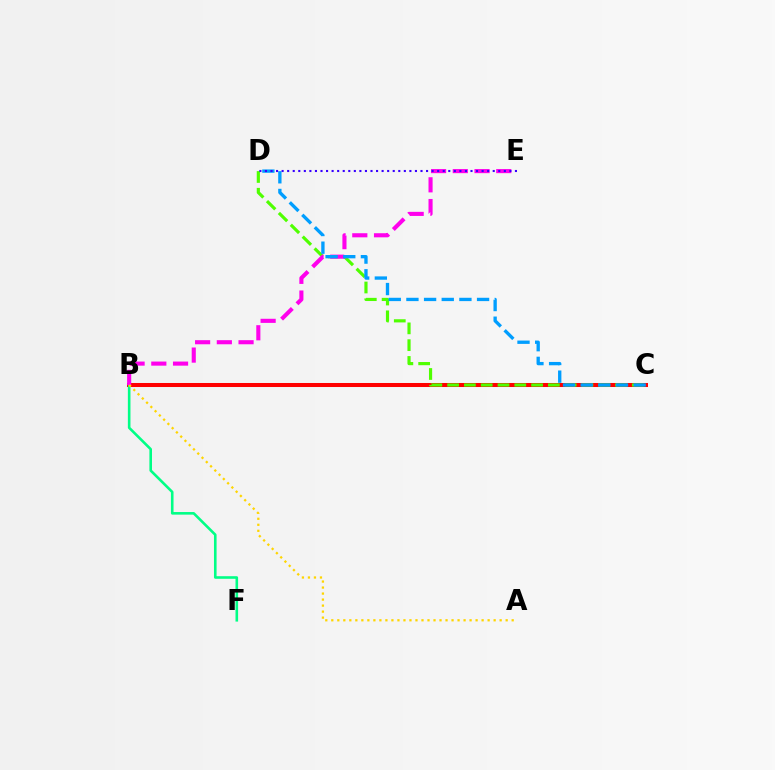{('B', 'C'): [{'color': '#ff0000', 'line_style': 'solid', 'thickness': 2.89}], ('B', 'F'): [{'color': '#00ff86', 'line_style': 'solid', 'thickness': 1.87}], ('C', 'D'): [{'color': '#4fff00', 'line_style': 'dashed', 'thickness': 2.28}, {'color': '#009eff', 'line_style': 'dashed', 'thickness': 2.4}], ('B', 'E'): [{'color': '#ff00ed', 'line_style': 'dashed', 'thickness': 2.95}], ('A', 'B'): [{'color': '#ffd500', 'line_style': 'dotted', 'thickness': 1.63}], ('D', 'E'): [{'color': '#3700ff', 'line_style': 'dotted', 'thickness': 1.51}]}